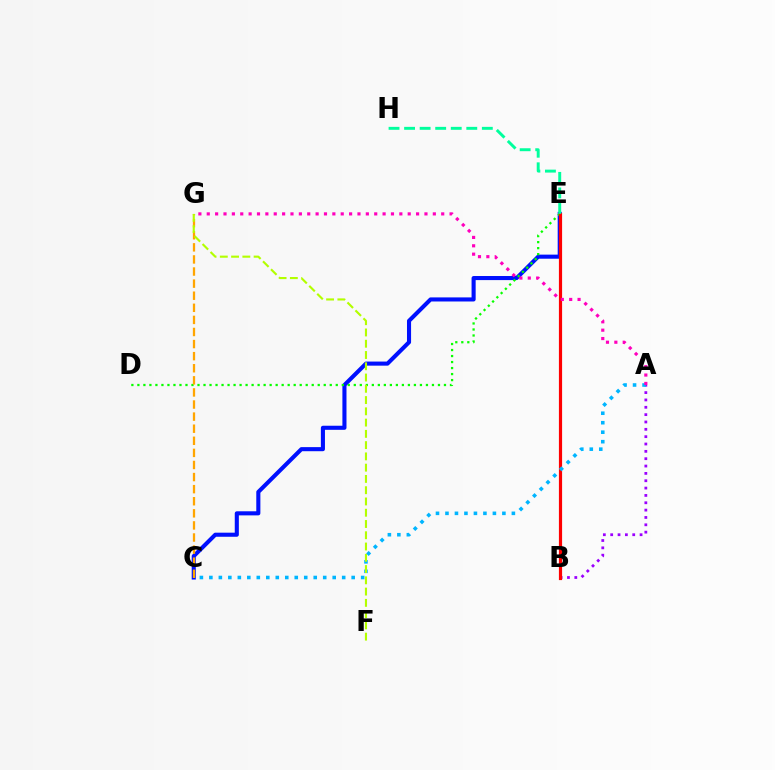{('A', 'B'): [{'color': '#9b00ff', 'line_style': 'dotted', 'thickness': 2.0}], ('C', 'E'): [{'color': '#0010ff', 'line_style': 'solid', 'thickness': 2.94}], ('D', 'E'): [{'color': '#08ff00', 'line_style': 'dotted', 'thickness': 1.63}], ('B', 'E'): [{'color': '#ff0000', 'line_style': 'solid', 'thickness': 2.29}], ('A', 'C'): [{'color': '#00b5ff', 'line_style': 'dotted', 'thickness': 2.58}], ('C', 'G'): [{'color': '#ffa500', 'line_style': 'dashed', 'thickness': 1.64}], ('A', 'G'): [{'color': '#ff00bd', 'line_style': 'dotted', 'thickness': 2.27}], ('F', 'G'): [{'color': '#b3ff00', 'line_style': 'dashed', 'thickness': 1.53}], ('E', 'H'): [{'color': '#00ff9d', 'line_style': 'dashed', 'thickness': 2.11}]}